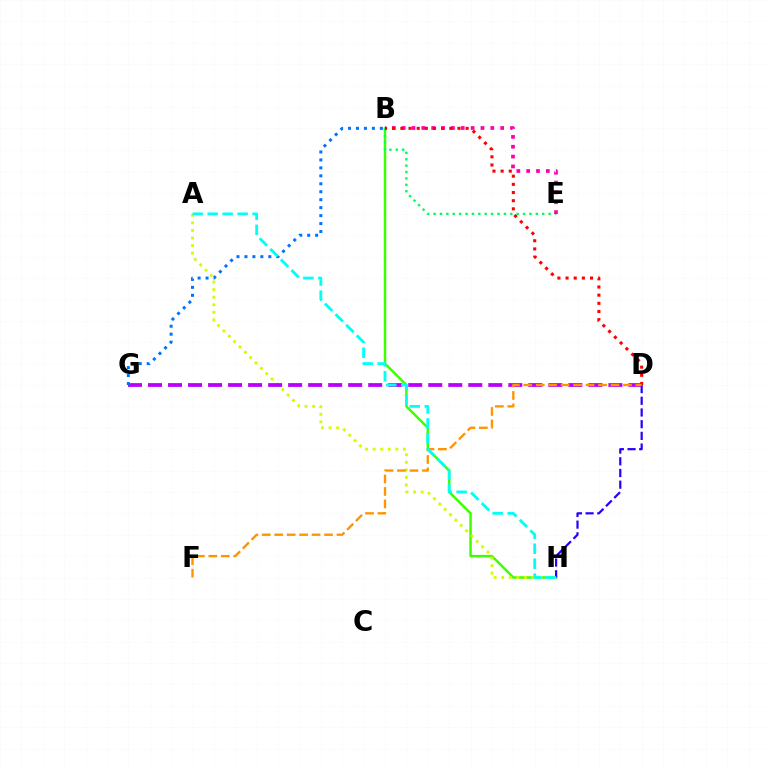{('B', 'H'): [{'color': '#3dff00', 'line_style': 'solid', 'thickness': 1.78}], ('B', 'E'): [{'color': '#00ff5c', 'line_style': 'dotted', 'thickness': 1.74}, {'color': '#ff00ac', 'line_style': 'dotted', 'thickness': 2.68}], ('A', 'H'): [{'color': '#d1ff00', 'line_style': 'dotted', 'thickness': 2.05}, {'color': '#00fff6', 'line_style': 'dashed', 'thickness': 2.03}], ('D', 'G'): [{'color': '#b900ff', 'line_style': 'dashed', 'thickness': 2.72}], ('D', 'H'): [{'color': '#2500ff', 'line_style': 'dashed', 'thickness': 1.59}], ('B', 'D'): [{'color': '#ff0000', 'line_style': 'dotted', 'thickness': 2.22}], ('B', 'G'): [{'color': '#0074ff', 'line_style': 'dotted', 'thickness': 2.16}], ('D', 'F'): [{'color': '#ff9400', 'line_style': 'dashed', 'thickness': 1.69}]}